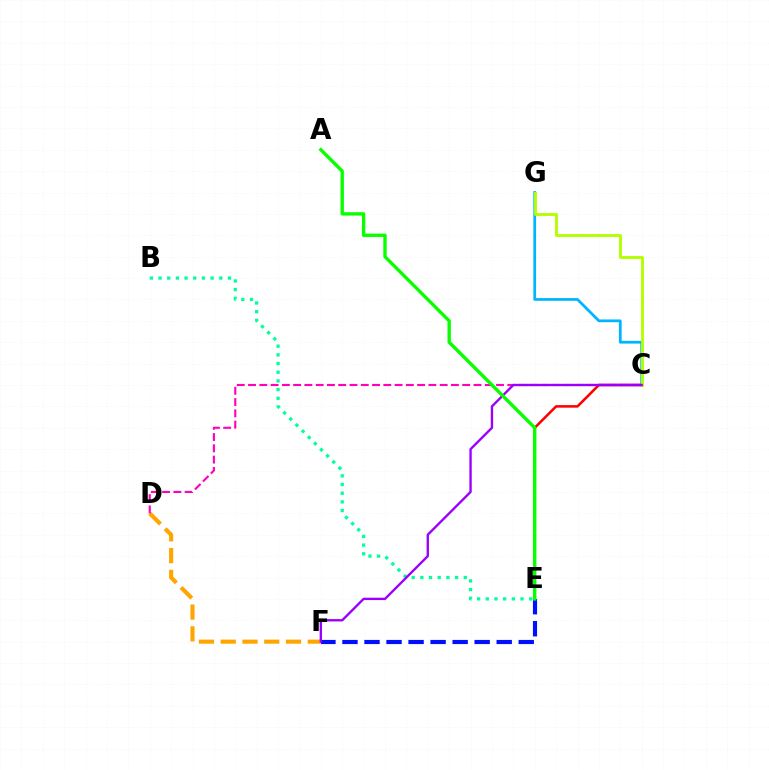{('D', 'F'): [{'color': '#ffa500', 'line_style': 'dashed', 'thickness': 2.96}], ('C', 'G'): [{'color': '#00b5ff', 'line_style': 'solid', 'thickness': 1.98}, {'color': '#b3ff00', 'line_style': 'solid', 'thickness': 2.08}], ('E', 'F'): [{'color': '#0010ff', 'line_style': 'dashed', 'thickness': 2.99}], ('C', 'D'): [{'color': '#ff00bd', 'line_style': 'dashed', 'thickness': 1.53}], ('C', 'E'): [{'color': '#ff0000', 'line_style': 'solid', 'thickness': 1.84}], ('B', 'E'): [{'color': '#00ff9d', 'line_style': 'dotted', 'thickness': 2.36}], ('C', 'F'): [{'color': '#9b00ff', 'line_style': 'solid', 'thickness': 1.7}], ('A', 'E'): [{'color': '#08ff00', 'line_style': 'solid', 'thickness': 2.42}]}